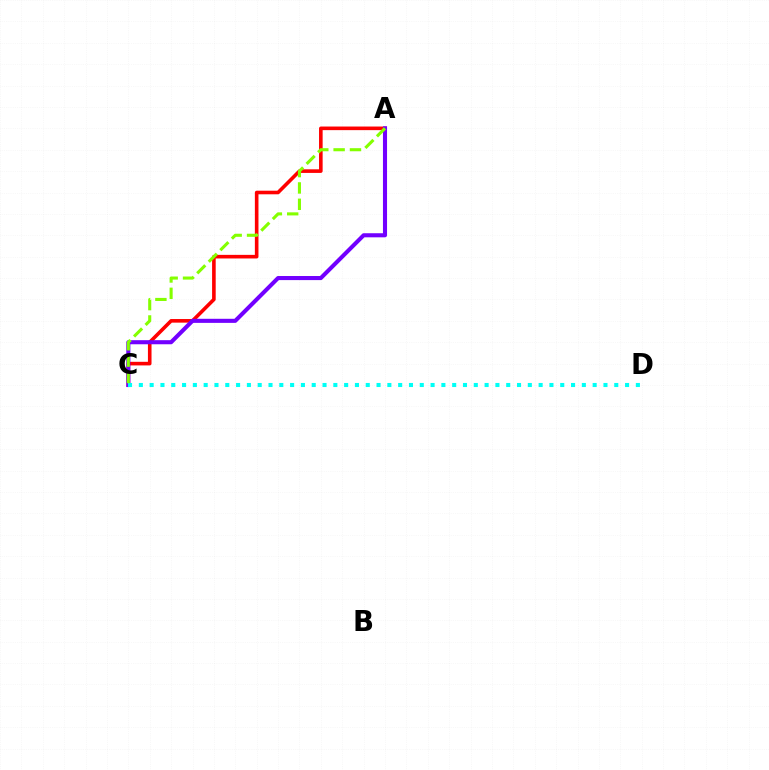{('A', 'C'): [{'color': '#ff0000', 'line_style': 'solid', 'thickness': 2.59}, {'color': '#7200ff', 'line_style': 'solid', 'thickness': 2.94}, {'color': '#84ff00', 'line_style': 'dashed', 'thickness': 2.22}], ('C', 'D'): [{'color': '#00fff6', 'line_style': 'dotted', 'thickness': 2.94}]}